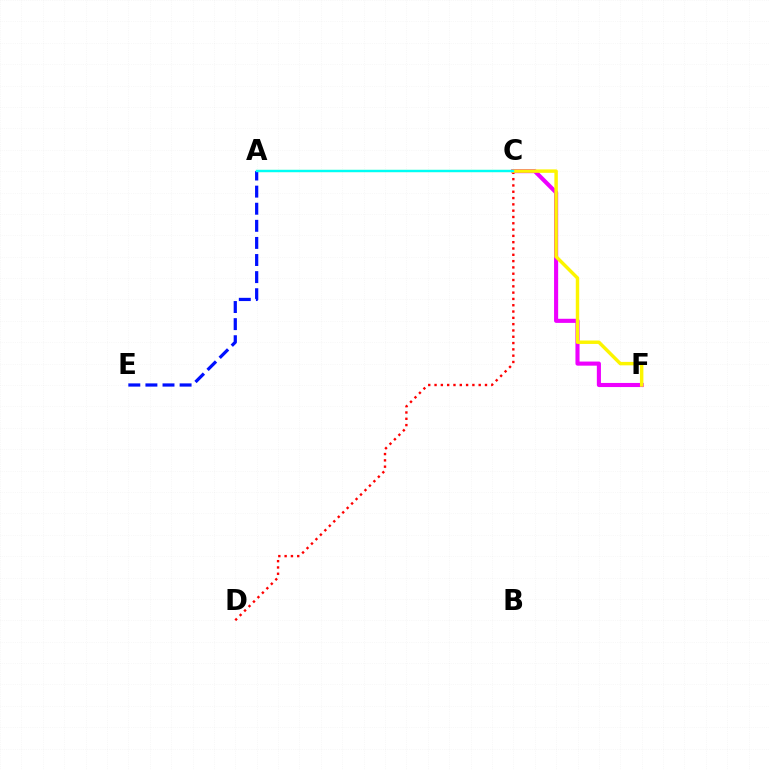{('A', 'C'): [{'color': '#08ff00', 'line_style': 'solid', 'thickness': 1.51}, {'color': '#00fff6', 'line_style': 'solid', 'thickness': 1.69}], ('A', 'E'): [{'color': '#0010ff', 'line_style': 'dashed', 'thickness': 2.32}], ('C', 'F'): [{'color': '#ee00ff', 'line_style': 'solid', 'thickness': 2.95}, {'color': '#fcf500', 'line_style': 'solid', 'thickness': 2.48}], ('C', 'D'): [{'color': '#ff0000', 'line_style': 'dotted', 'thickness': 1.71}]}